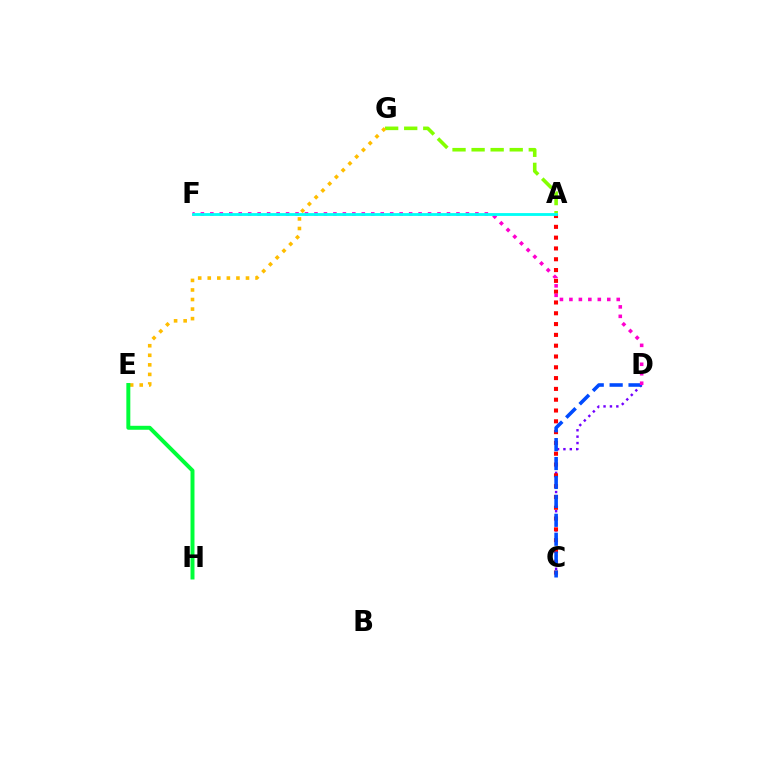{('A', 'G'): [{'color': '#84ff00', 'line_style': 'dashed', 'thickness': 2.59}], ('C', 'D'): [{'color': '#7200ff', 'line_style': 'dotted', 'thickness': 1.74}, {'color': '#004bff', 'line_style': 'dashed', 'thickness': 2.57}], ('E', 'G'): [{'color': '#ffbd00', 'line_style': 'dotted', 'thickness': 2.6}], ('A', 'C'): [{'color': '#ff0000', 'line_style': 'dotted', 'thickness': 2.94}], ('D', 'F'): [{'color': '#ff00cf', 'line_style': 'dotted', 'thickness': 2.57}], ('A', 'F'): [{'color': '#00fff6', 'line_style': 'solid', 'thickness': 2.04}], ('E', 'H'): [{'color': '#00ff39', 'line_style': 'solid', 'thickness': 2.85}]}